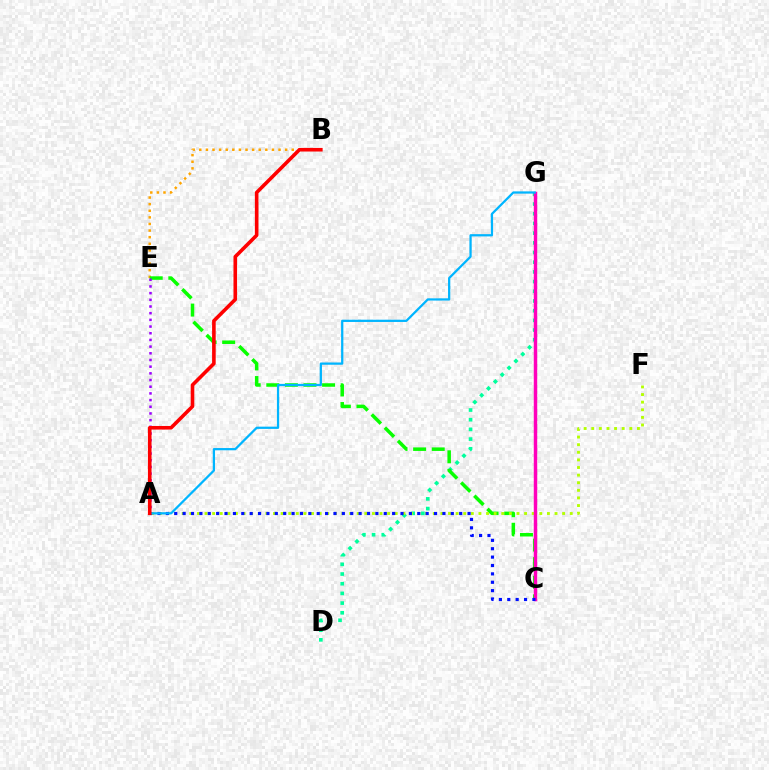{('D', 'G'): [{'color': '#00ff9d', 'line_style': 'dotted', 'thickness': 2.63}], ('B', 'E'): [{'color': '#ffa500', 'line_style': 'dotted', 'thickness': 1.79}], ('C', 'E'): [{'color': '#08ff00', 'line_style': 'dashed', 'thickness': 2.53}], ('A', 'F'): [{'color': '#b3ff00', 'line_style': 'dotted', 'thickness': 2.07}], ('A', 'E'): [{'color': '#9b00ff', 'line_style': 'dotted', 'thickness': 1.82}], ('C', 'G'): [{'color': '#ff00bd', 'line_style': 'solid', 'thickness': 2.48}], ('A', 'C'): [{'color': '#0010ff', 'line_style': 'dotted', 'thickness': 2.28}], ('A', 'G'): [{'color': '#00b5ff', 'line_style': 'solid', 'thickness': 1.62}], ('A', 'B'): [{'color': '#ff0000', 'line_style': 'solid', 'thickness': 2.59}]}